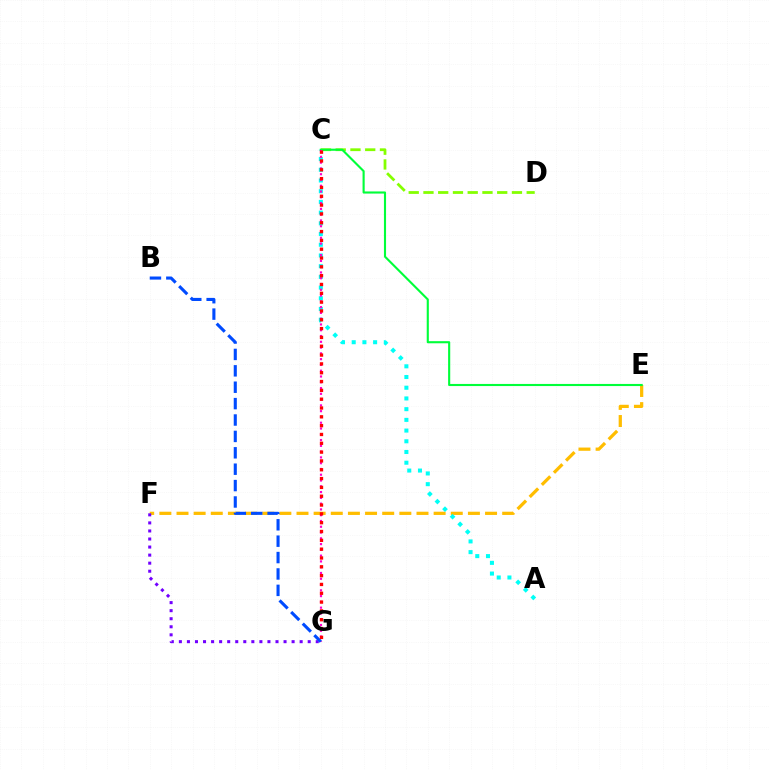{('E', 'F'): [{'color': '#ffbd00', 'line_style': 'dashed', 'thickness': 2.33}], ('C', 'D'): [{'color': '#84ff00', 'line_style': 'dashed', 'thickness': 2.0}], ('F', 'G'): [{'color': '#7200ff', 'line_style': 'dotted', 'thickness': 2.19}], ('A', 'C'): [{'color': '#00fff6', 'line_style': 'dotted', 'thickness': 2.91}], ('C', 'E'): [{'color': '#00ff39', 'line_style': 'solid', 'thickness': 1.52}], ('C', 'G'): [{'color': '#ff00cf', 'line_style': 'dotted', 'thickness': 1.57}, {'color': '#ff0000', 'line_style': 'dotted', 'thickness': 2.4}], ('B', 'G'): [{'color': '#004bff', 'line_style': 'dashed', 'thickness': 2.23}]}